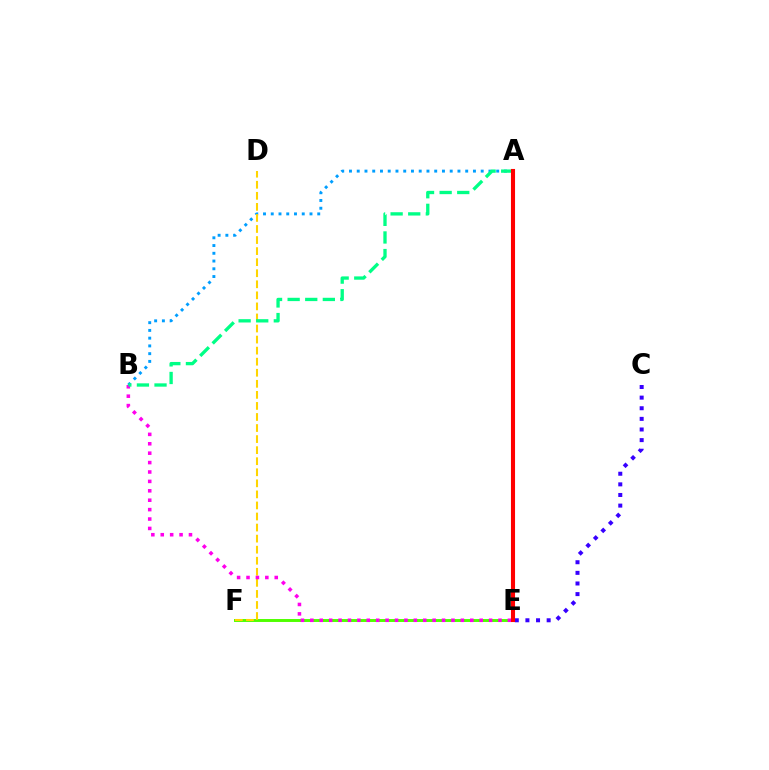{('C', 'E'): [{'color': '#3700ff', 'line_style': 'dotted', 'thickness': 2.89}], ('A', 'B'): [{'color': '#009eff', 'line_style': 'dotted', 'thickness': 2.11}, {'color': '#00ff86', 'line_style': 'dashed', 'thickness': 2.39}], ('E', 'F'): [{'color': '#4fff00', 'line_style': 'solid', 'thickness': 2.12}], ('D', 'F'): [{'color': '#ffd500', 'line_style': 'dashed', 'thickness': 1.5}], ('B', 'E'): [{'color': '#ff00ed', 'line_style': 'dotted', 'thickness': 2.56}], ('A', 'E'): [{'color': '#ff0000', 'line_style': 'solid', 'thickness': 2.94}]}